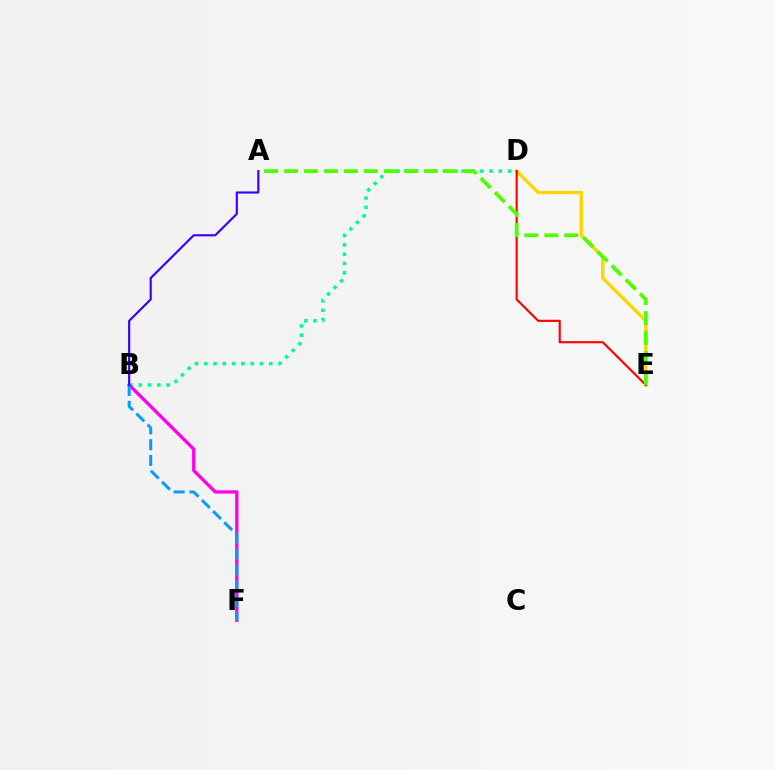{('D', 'E'): [{'color': '#ffd500', 'line_style': 'solid', 'thickness': 2.43}, {'color': '#ff0000', 'line_style': 'solid', 'thickness': 1.54}], ('B', 'D'): [{'color': '#00ff86', 'line_style': 'dotted', 'thickness': 2.52}], ('B', 'F'): [{'color': '#ff00ed', 'line_style': 'solid', 'thickness': 2.38}, {'color': '#009eff', 'line_style': 'dashed', 'thickness': 2.14}], ('A', 'E'): [{'color': '#4fff00', 'line_style': 'dashed', 'thickness': 2.71}], ('A', 'B'): [{'color': '#3700ff', 'line_style': 'solid', 'thickness': 1.55}]}